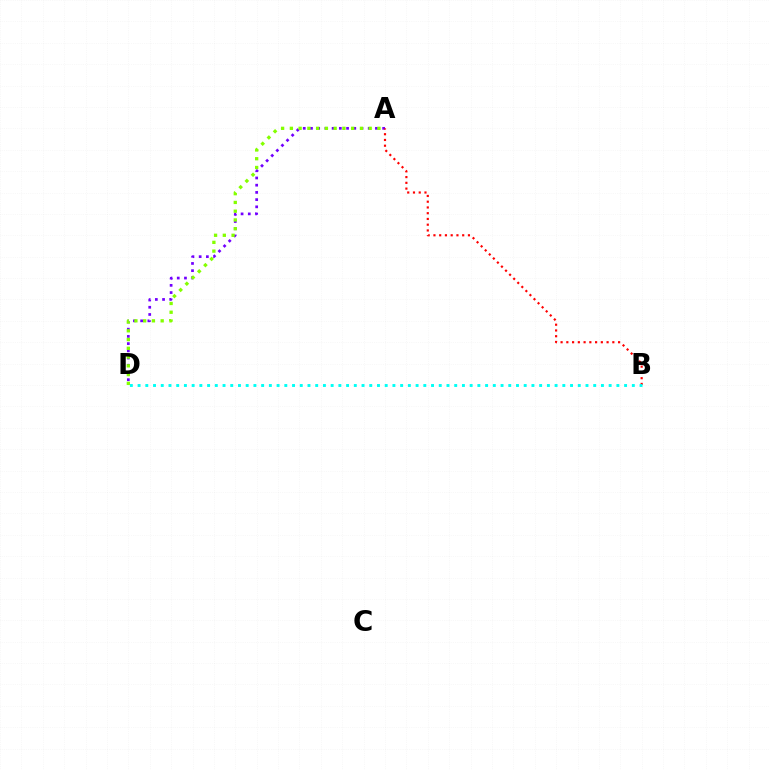{('A', 'D'): [{'color': '#7200ff', 'line_style': 'dotted', 'thickness': 1.96}, {'color': '#84ff00', 'line_style': 'dotted', 'thickness': 2.38}], ('A', 'B'): [{'color': '#ff0000', 'line_style': 'dotted', 'thickness': 1.56}], ('B', 'D'): [{'color': '#00fff6', 'line_style': 'dotted', 'thickness': 2.1}]}